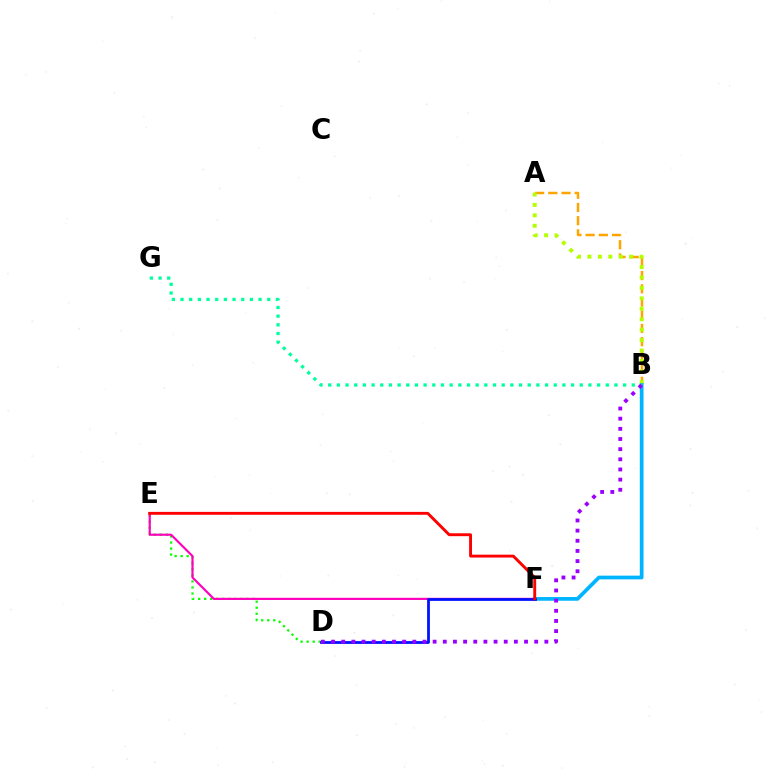{('A', 'B'): [{'color': '#ffa500', 'line_style': 'dashed', 'thickness': 1.8}, {'color': '#b3ff00', 'line_style': 'dotted', 'thickness': 2.84}], ('B', 'F'): [{'color': '#00b5ff', 'line_style': 'solid', 'thickness': 2.68}], ('B', 'G'): [{'color': '#00ff9d', 'line_style': 'dotted', 'thickness': 2.36}], ('D', 'E'): [{'color': '#08ff00', 'line_style': 'dotted', 'thickness': 1.64}], ('E', 'F'): [{'color': '#ff00bd', 'line_style': 'solid', 'thickness': 1.56}, {'color': '#ff0000', 'line_style': 'solid', 'thickness': 2.08}], ('D', 'F'): [{'color': '#0010ff', 'line_style': 'solid', 'thickness': 1.99}], ('B', 'D'): [{'color': '#9b00ff', 'line_style': 'dotted', 'thickness': 2.76}]}